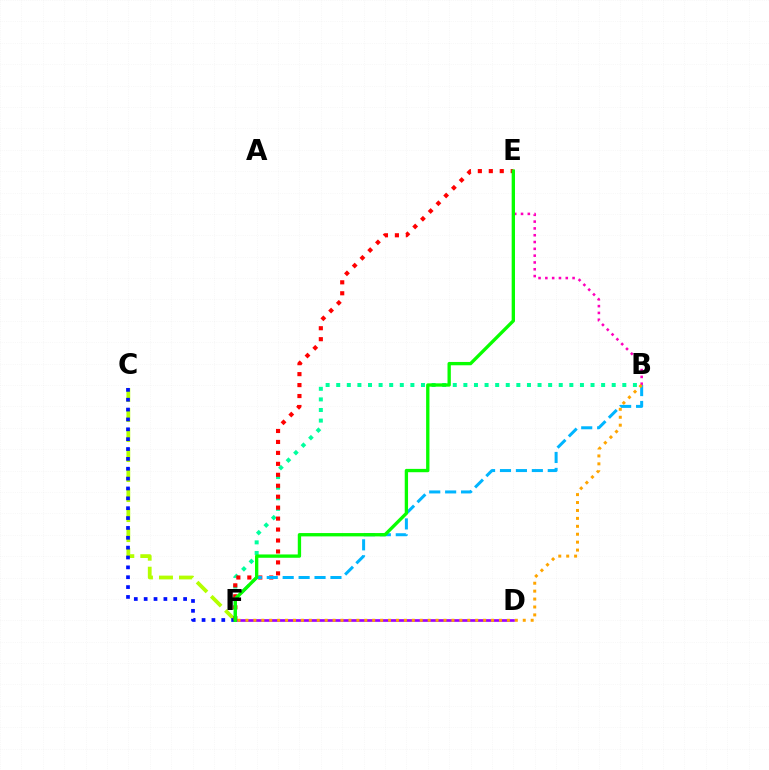{('B', 'F'): [{'color': '#00ff9d', 'line_style': 'dotted', 'thickness': 2.88}, {'color': '#00b5ff', 'line_style': 'dashed', 'thickness': 2.16}, {'color': '#ffa500', 'line_style': 'dotted', 'thickness': 2.15}], ('D', 'F'): [{'color': '#9b00ff', 'line_style': 'solid', 'thickness': 1.93}], ('C', 'F'): [{'color': '#b3ff00', 'line_style': 'dashed', 'thickness': 2.72}, {'color': '#0010ff', 'line_style': 'dotted', 'thickness': 2.68}], ('B', 'E'): [{'color': '#ff00bd', 'line_style': 'dotted', 'thickness': 1.85}], ('E', 'F'): [{'color': '#ff0000', 'line_style': 'dotted', 'thickness': 2.98}, {'color': '#08ff00', 'line_style': 'solid', 'thickness': 2.4}]}